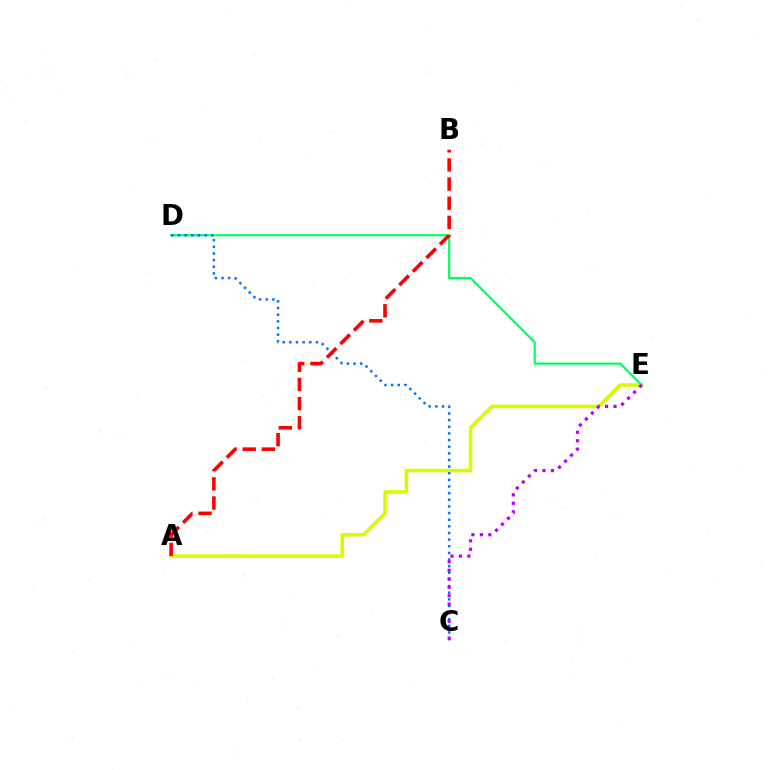{('A', 'E'): [{'color': '#d1ff00', 'line_style': 'solid', 'thickness': 2.55}], ('D', 'E'): [{'color': '#00ff5c', 'line_style': 'solid', 'thickness': 1.56}], ('C', 'D'): [{'color': '#0074ff', 'line_style': 'dotted', 'thickness': 1.8}], ('C', 'E'): [{'color': '#b900ff', 'line_style': 'dotted', 'thickness': 2.3}], ('A', 'B'): [{'color': '#ff0000', 'line_style': 'dashed', 'thickness': 2.6}]}